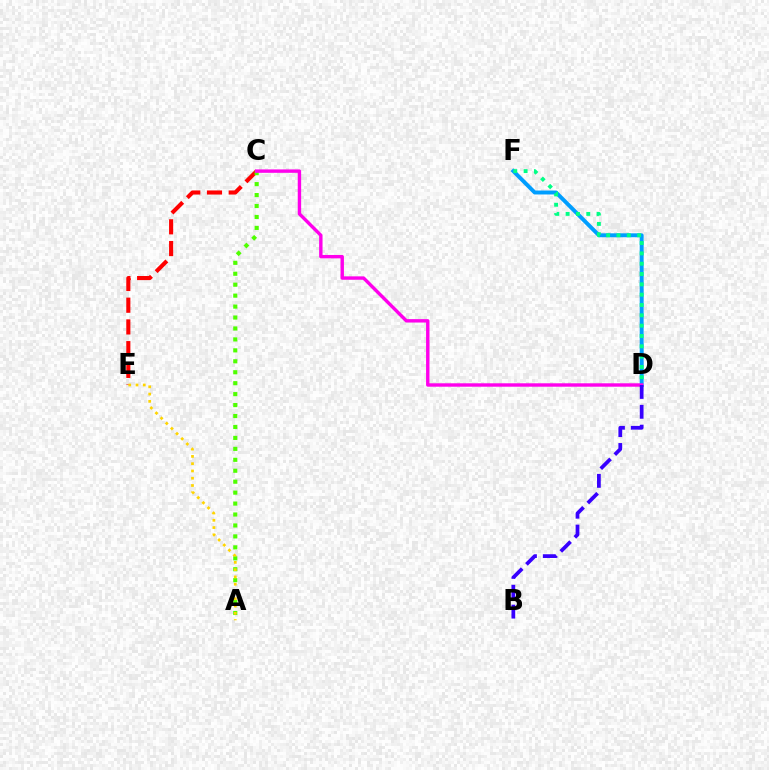{('C', 'E'): [{'color': '#ff0000', 'line_style': 'dashed', 'thickness': 2.95}], ('D', 'F'): [{'color': '#009eff', 'line_style': 'solid', 'thickness': 2.84}, {'color': '#00ff86', 'line_style': 'dotted', 'thickness': 2.8}], ('A', 'C'): [{'color': '#4fff00', 'line_style': 'dotted', 'thickness': 2.97}], ('A', 'E'): [{'color': '#ffd500', 'line_style': 'dotted', 'thickness': 1.98}], ('C', 'D'): [{'color': '#ff00ed', 'line_style': 'solid', 'thickness': 2.45}], ('B', 'D'): [{'color': '#3700ff', 'line_style': 'dashed', 'thickness': 2.7}]}